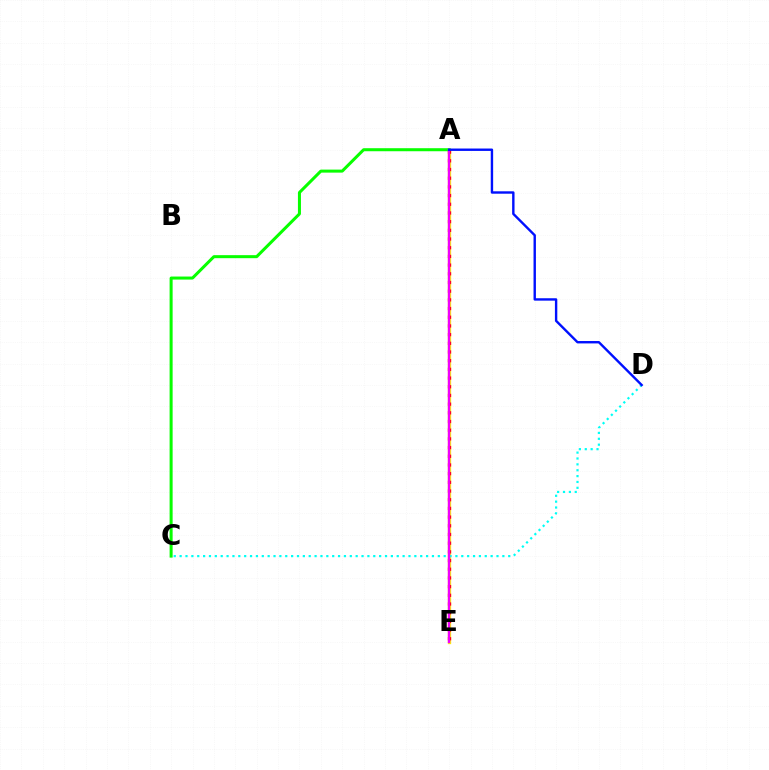{('A', 'E'): [{'color': '#fcf500', 'line_style': 'solid', 'thickness': 2.38}, {'color': '#ff0000', 'line_style': 'dotted', 'thickness': 2.36}, {'color': '#ee00ff', 'line_style': 'solid', 'thickness': 1.71}], ('A', 'C'): [{'color': '#08ff00', 'line_style': 'solid', 'thickness': 2.18}], ('C', 'D'): [{'color': '#00fff6', 'line_style': 'dotted', 'thickness': 1.59}], ('A', 'D'): [{'color': '#0010ff', 'line_style': 'solid', 'thickness': 1.73}]}